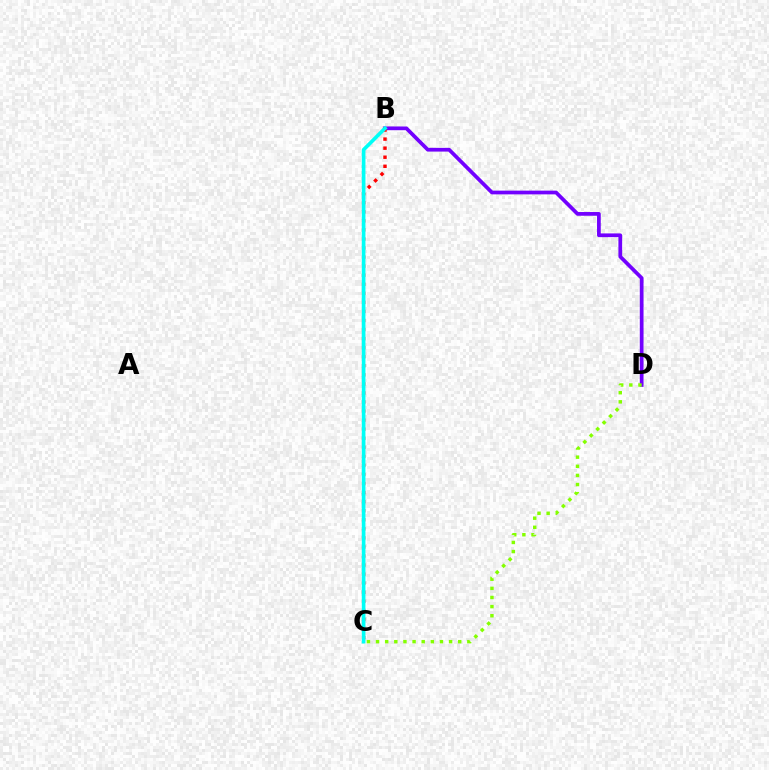{('B', 'D'): [{'color': '#7200ff', 'line_style': 'solid', 'thickness': 2.69}], ('B', 'C'): [{'color': '#ff0000', 'line_style': 'dotted', 'thickness': 2.46}, {'color': '#00fff6', 'line_style': 'solid', 'thickness': 2.64}], ('C', 'D'): [{'color': '#84ff00', 'line_style': 'dotted', 'thickness': 2.48}]}